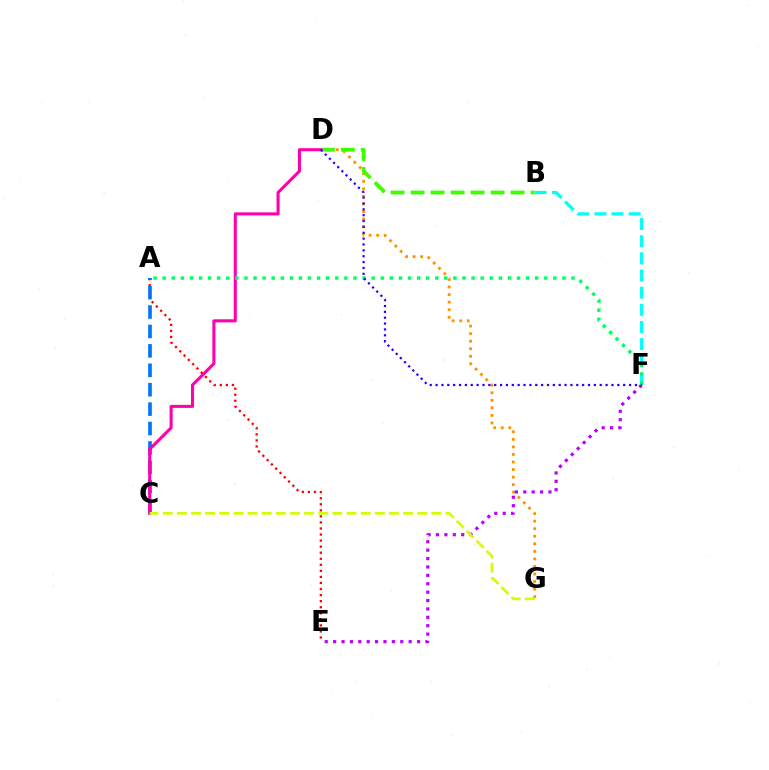{('D', 'G'): [{'color': '#ff9400', 'line_style': 'dotted', 'thickness': 2.05}], ('E', 'F'): [{'color': '#b900ff', 'line_style': 'dotted', 'thickness': 2.28}], ('A', 'E'): [{'color': '#ff0000', 'line_style': 'dotted', 'thickness': 1.65}], ('B', 'D'): [{'color': '#3dff00', 'line_style': 'dashed', 'thickness': 2.72}], ('A', 'C'): [{'color': '#0074ff', 'line_style': 'dashed', 'thickness': 2.64}], ('C', 'D'): [{'color': '#ff00ac', 'line_style': 'solid', 'thickness': 2.2}], ('B', 'F'): [{'color': '#00fff6', 'line_style': 'dashed', 'thickness': 2.33}], ('A', 'F'): [{'color': '#00ff5c', 'line_style': 'dotted', 'thickness': 2.47}], ('D', 'F'): [{'color': '#2500ff', 'line_style': 'dotted', 'thickness': 1.59}], ('C', 'G'): [{'color': '#d1ff00', 'line_style': 'dashed', 'thickness': 1.92}]}